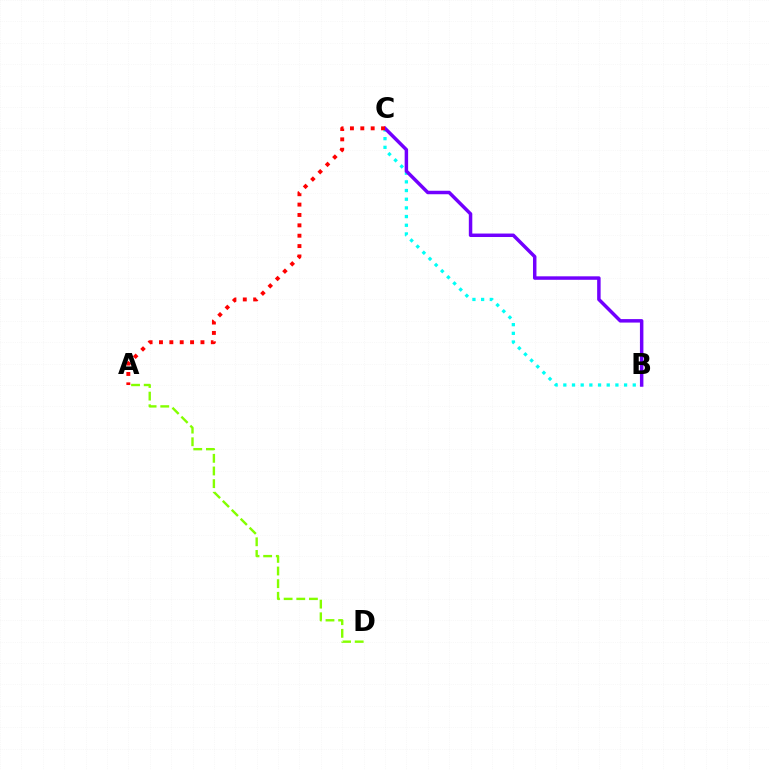{('A', 'D'): [{'color': '#84ff00', 'line_style': 'dashed', 'thickness': 1.72}], ('B', 'C'): [{'color': '#00fff6', 'line_style': 'dotted', 'thickness': 2.36}, {'color': '#7200ff', 'line_style': 'solid', 'thickness': 2.5}], ('A', 'C'): [{'color': '#ff0000', 'line_style': 'dotted', 'thickness': 2.82}]}